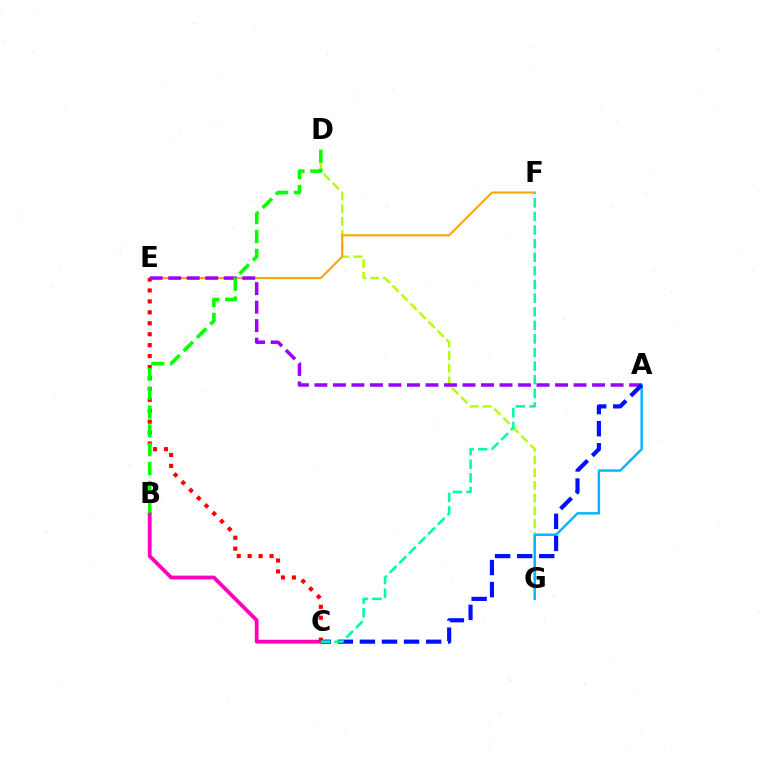{('D', 'G'): [{'color': '#b3ff00', 'line_style': 'dashed', 'thickness': 1.73}], ('A', 'G'): [{'color': '#00b5ff', 'line_style': 'solid', 'thickness': 1.74}], ('E', 'F'): [{'color': '#ffa500', 'line_style': 'solid', 'thickness': 1.53}], ('B', 'C'): [{'color': '#ff00bd', 'line_style': 'solid', 'thickness': 2.74}], ('C', 'E'): [{'color': '#ff0000', 'line_style': 'dotted', 'thickness': 2.97}], ('A', 'E'): [{'color': '#9b00ff', 'line_style': 'dashed', 'thickness': 2.51}], ('B', 'D'): [{'color': '#08ff00', 'line_style': 'dashed', 'thickness': 2.56}], ('A', 'C'): [{'color': '#0010ff', 'line_style': 'dashed', 'thickness': 3.0}], ('C', 'F'): [{'color': '#00ff9d', 'line_style': 'dashed', 'thickness': 1.85}]}